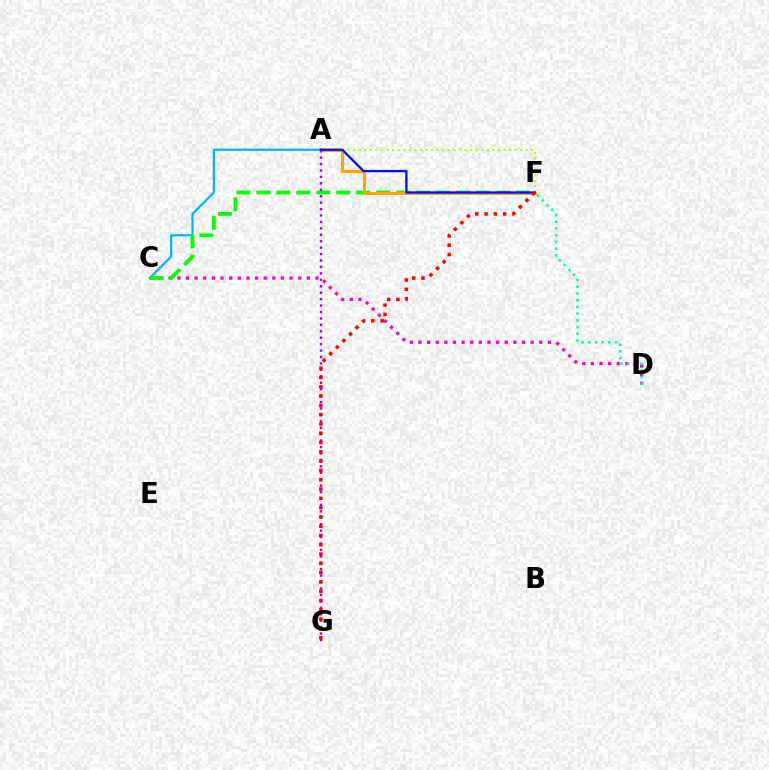{('C', 'D'): [{'color': '#ff00bd', 'line_style': 'dotted', 'thickness': 2.35}], ('A', 'C'): [{'color': '#00b5ff', 'line_style': 'solid', 'thickness': 1.6}], ('C', 'F'): [{'color': '#08ff00', 'line_style': 'dashed', 'thickness': 2.71}], ('A', 'F'): [{'color': '#b3ff00', 'line_style': 'dotted', 'thickness': 1.51}, {'color': '#ffa500', 'line_style': 'solid', 'thickness': 2.11}, {'color': '#0010ff', 'line_style': 'solid', 'thickness': 1.67}], ('A', 'G'): [{'color': '#9b00ff', 'line_style': 'dotted', 'thickness': 1.75}], ('F', 'G'): [{'color': '#ff0000', 'line_style': 'dotted', 'thickness': 2.52}], ('D', 'F'): [{'color': '#00ff9d', 'line_style': 'dotted', 'thickness': 1.82}]}